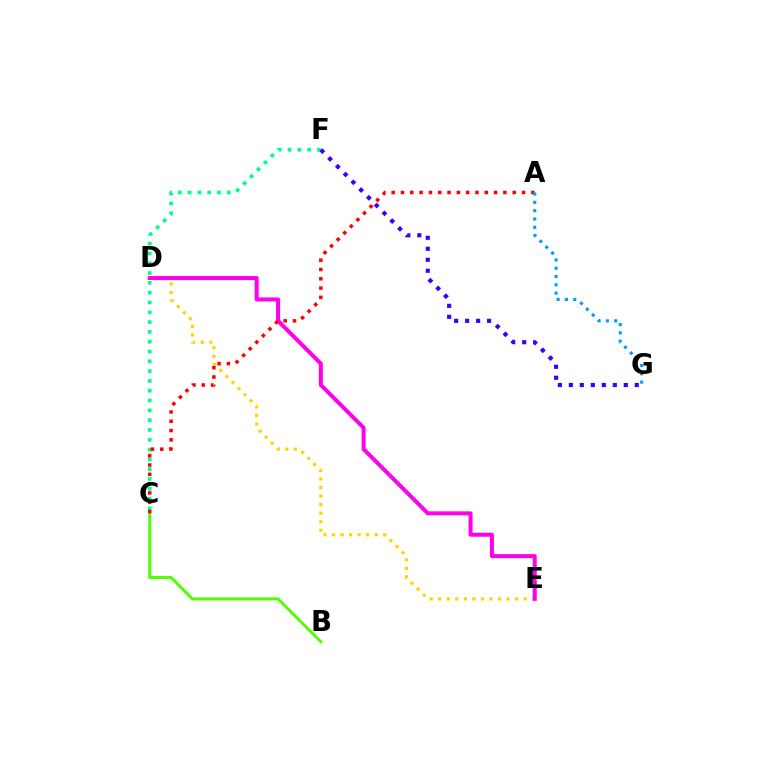{('C', 'F'): [{'color': '#00ff86', 'line_style': 'dotted', 'thickness': 2.66}], ('D', 'E'): [{'color': '#ffd500', 'line_style': 'dotted', 'thickness': 2.32}, {'color': '#ff00ed', 'line_style': 'solid', 'thickness': 2.89}], ('B', 'C'): [{'color': '#4fff00', 'line_style': 'solid', 'thickness': 2.12}], ('F', 'G'): [{'color': '#3700ff', 'line_style': 'dotted', 'thickness': 2.99}], ('A', 'C'): [{'color': '#ff0000', 'line_style': 'dotted', 'thickness': 2.53}], ('A', 'G'): [{'color': '#009eff', 'line_style': 'dotted', 'thickness': 2.26}]}